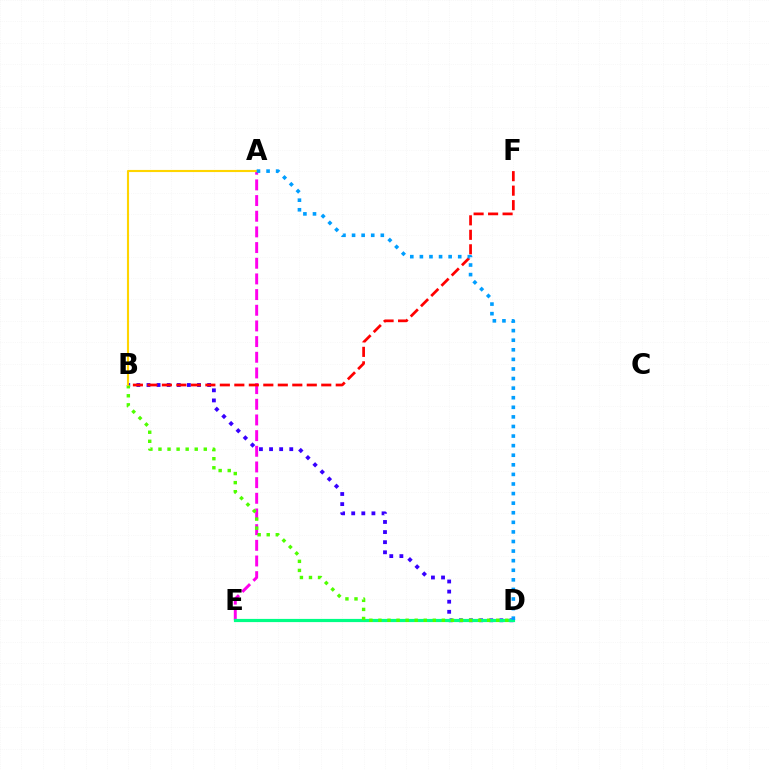{('B', 'D'): [{'color': '#3700ff', 'line_style': 'dotted', 'thickness': 2.75}, {'color': '#4fff00', 'line_style': 'dotted', 'thickness': 2.46}], ('A', 'E'): [{'color': '#ff00ed', 'line_style': 'dashed', 'thickness': 2.13}], ('D', 'E'): [{'color': '#00ff86', 'line_style': 'solid', 'thickness': 2.3}], ('A', 'B'): [{'color': '#ffd500', 'line_style': 'solid', 'thickness': 1.53}], ('B', 'F'): [{'color': '#ff0000', 'line_style': 'dashed', 'thickness': 1.97}], ('A', 'D'): [{'color': '#009eff', 'line_style': 'dotted', 'thickness': 2.6}]}